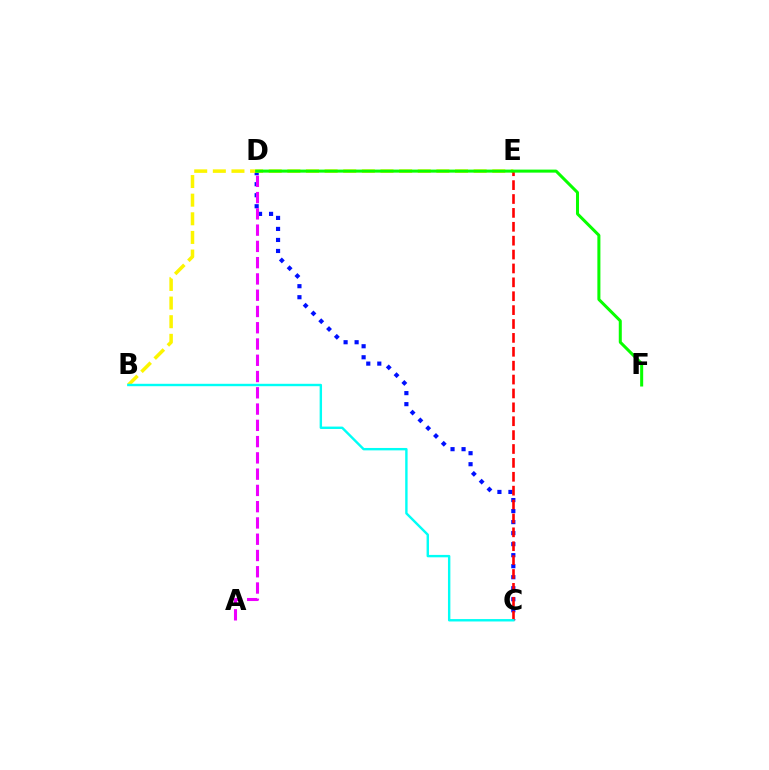{('C', 'D'): [{'color': '#0010ff', 'line_style': 'dotted', 'thickness': 2.99}], ('B', 'E'): [{'color': '#fcf500', 'line_style': 'dashed', 'thickness': 2.53}], ('C', 'E'): [{'color': '#ff0000', 'line_style': 'dashed', 'thickness': 1.89}], ('D', 'F'): [{'color': '#08ff00', 'line_style': 'solid', 'thickness': 2.18}], ('B', 'C'): [{'color': '#00fff6', 'line_style': 'solid', 'thickness': 1.73}], ('A', 'D'): [{'color': '#ee00ff', 'line_style': 'dashed', 'thickness': 2.21}]}